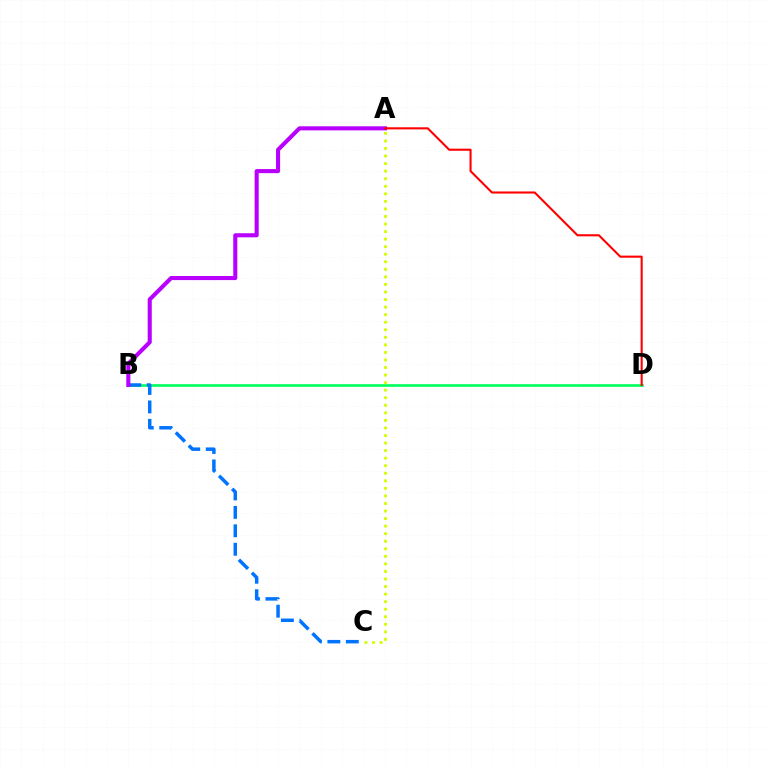{('B', 'D'): [{'color': '#00ff5c', 'line_style': 'solid', 'thickness': 1.91}], ('B', 'C'): [{'color': '#0074ff', 'line_style': 'dashed', 'thickness': 2.5}], ('A', 'B'): [{'color': '#b900ff', 'line_style': 'solid', 'thickness': 2.93}], ('A', 'C'): [{'color': '#d1ff00', 'line_style': 'dotted', 'thickness': 2.05}], ('A', 'D'): [{'color': '#ff0000', 'line_style': 'solid', 'thickness': 1.51}]}